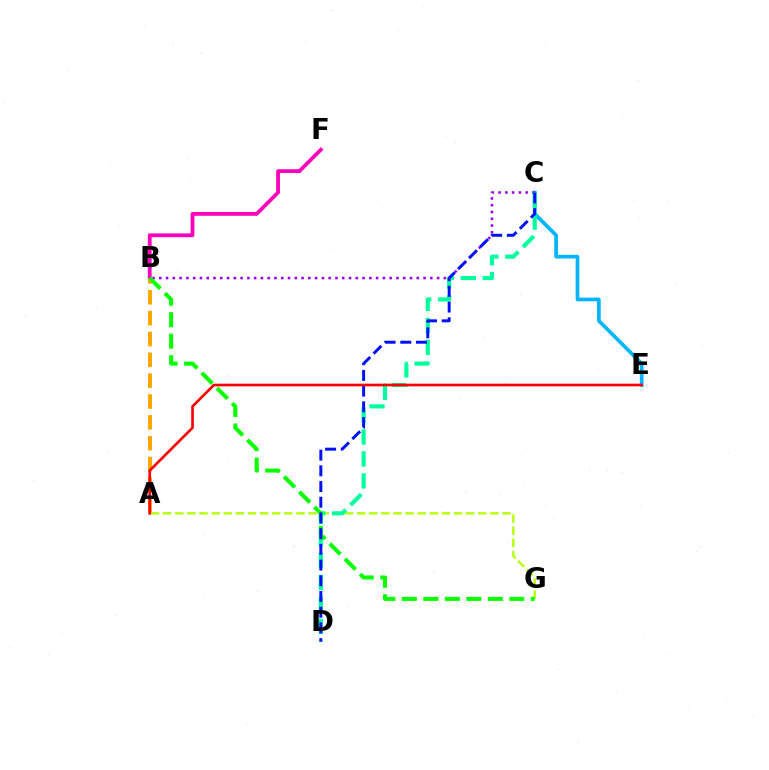{('C', 'E'): [{'color': '#00b5ff', 'line_style': 'solid', 'thickness': 2.65}], ('B', 'F'): [{'color': '#ff00bd', 'line_style': 'solid', 'thickness': 2.72}], ('A', 'B'): [{'color': '#ffa500', 'line_style': 'dashed', 'thickness': 2.83}], ('B', 'C'): [{'color': '#9b00ff', 'line_style': 'dotted', 'thickness': 1.84}], ('A', 'G'): [{'color': '#b3ff00', 'line_style': 'dashed', 'thickness': 1.65}], ('C', 'D'): [{'color': '#00ff9d', 'line_style': 'dashed', 'thickness': 2.98}, {'color': '#0010ff', 'line_style': 'dashed', 'thickness': 2.13}], ('B', 'G'): [{'color': '#08ff00', 'line_style': 'dashed', 'thickness': 2.92}], ('A', 'E'): [{'color': '#ff0000', 'line_style': 'solid', 'thickness': 1.91}]}